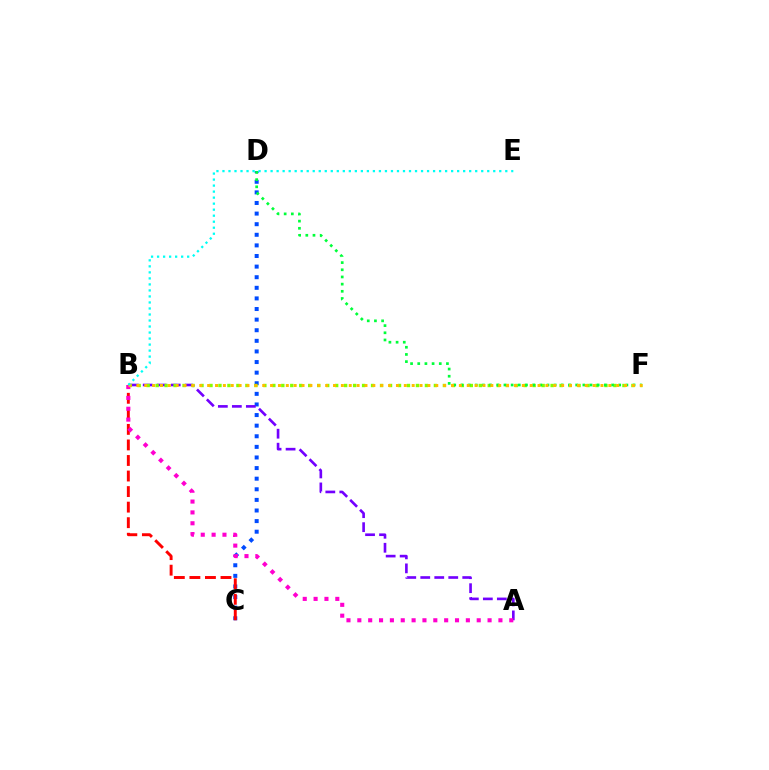{('C', 'D'): [{'color': '#004bff', 'line_style': 'dotted', 'thickness': 2.88}], ('A', 'B'): [{'color': '#7200ff', 'line_style': 'dashed', 'thickness': 1.9}, {'color': '#ff00cf', 'line_style': 'dotted', 'thickness': 2.95}], ('B', 'F'): [{'color': '#84ff00', 'line_style': 'dotted', 'thickness': 2.44}, {'color': '#ffbd00', 'line_style': 'dotted', 'thickness': 2.14}], ('B', 'C'): [{'color': '#ff0000', 'line_style': 'dashed', 'thickness': 2.11}], ('D', 'F'): [{'color': '#00ff39', 'line_style': 'dotted', 'thickness': 1.95}], ('B', 'E'): [{'color': '#00fff6', 'line_style': 'dotted', 'thickness': 1.63}]}